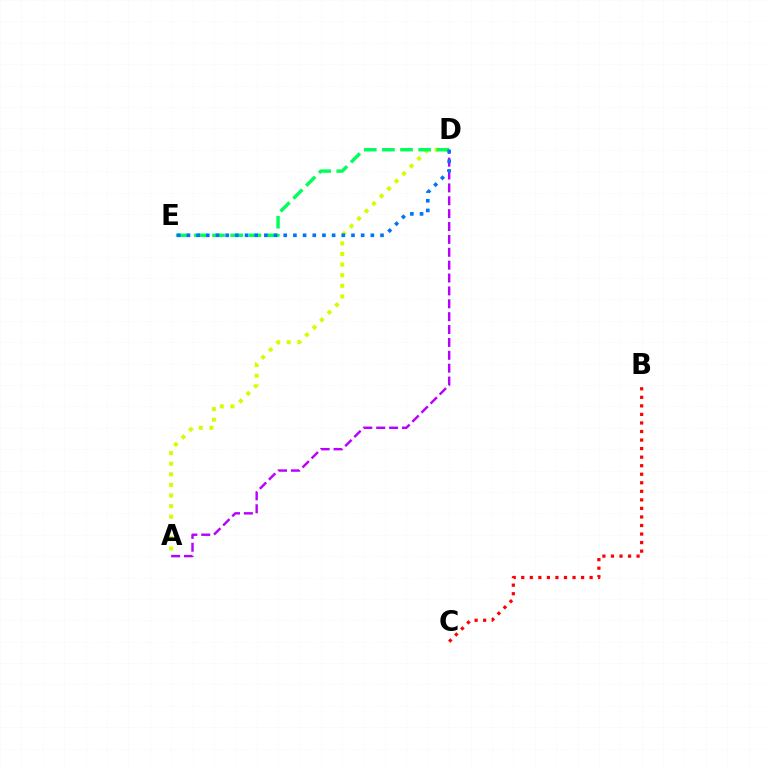{('A', 'D'): [{'color': '#d1ff00', 'line_style': 'dotted', 'thickness': 2.88}, {'color': '#b900ff', 'line_style': 'dashed', 'thickness': 1.75}], ('D', 'E'): [{'color': '#00ff5c', 'line_style': 'dashed', 'thickness': 2.47}, {'color': '#0074ff', 'line_style': 'dotted', 'thickness': 2.63}], ('B', 'C'): [{'color': '#ff0000', 'line_style': 'dotted', 'thickness': 2.32}]}